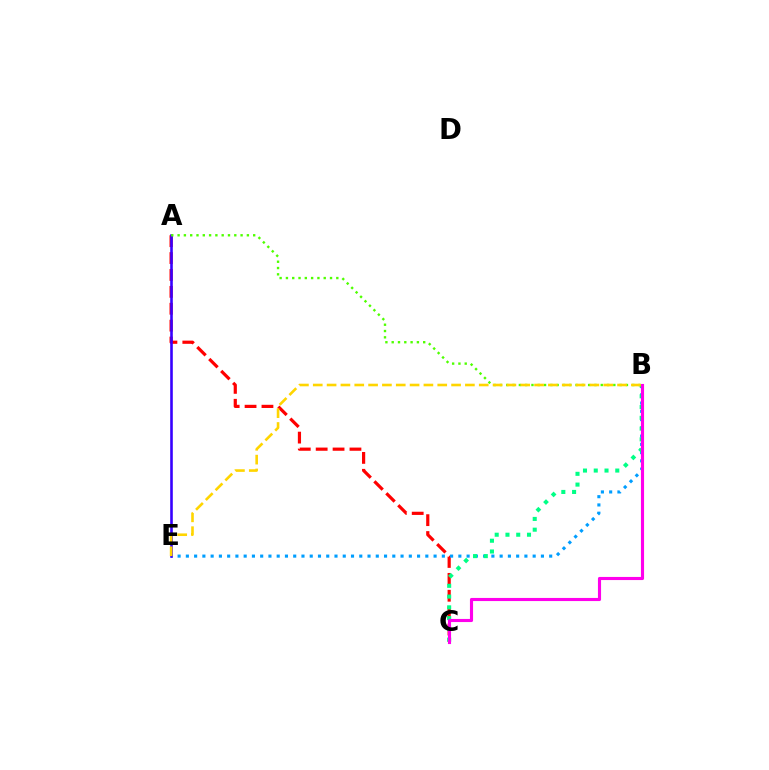{('A', 'C'): [{'color': '#ff0000', 'line_style': 'dashed', 'thickness': 2.29}], ('B', 'E'): [{'color': '#009eff', 'line_style': 'dotted', 'thickness': 2.24}, {'color': '#ffd500', 'line_style': 'dashed', 'thickness': 1.88}], ('B', 'C'): [{'color': '#00ff86', 'line_style': 'dotted', 'thickness': 2.92}, {'color': '#ff00ed', 'line_style': 'solid', 'thickness': 2.24}], ('A', 'E'): [{'color': '#3700ff', 'line_style': 'solid', 'thickness': 1.87}], ('A', 'B'): [{'color': '#4fff00', 'line_style': 'dotted', 'thickness': 1.71}]}